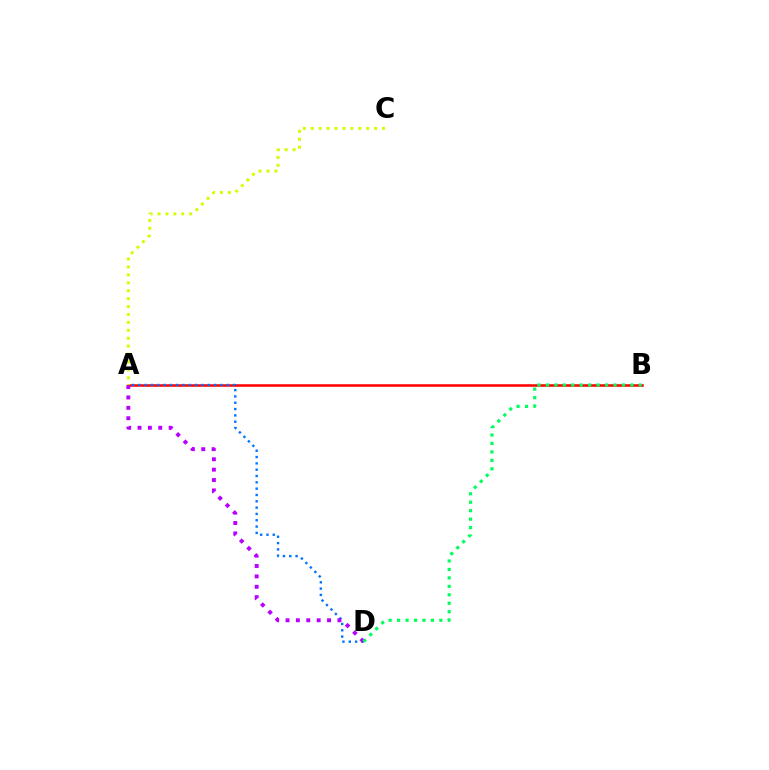{('A', 'B'): [{'color': '#ff0000', 'line_style': 'solid', 'thickness': 1.82}], ('A', 'D'): [{'color': '#0074ff', 'line_style': 'dotted', 'thickness': 1.72}, {'color': '#b900ff', 'line_style': 'dotted', 'thickness': 2.82}], ('A', 'C'): [{'color': '#d1ff00', 'line_style': 'dotted', 'thickness': 2.15}], ('B', 'D'): [{'color': '#00ff5c', 'line_style': 'dotted', 'thickness': 2.3}]}